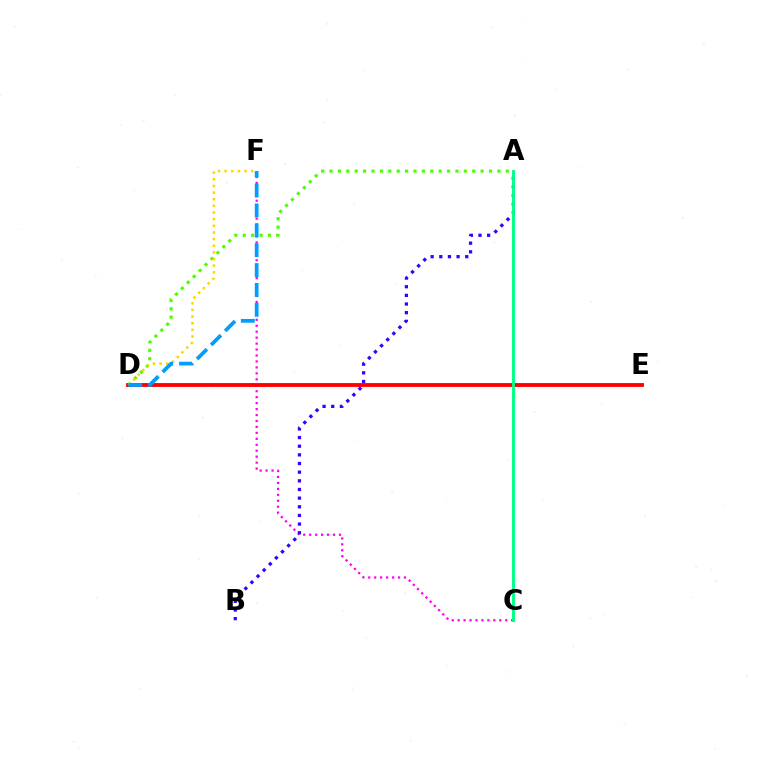{('A', 'D'): [{'color': '#4fff00', 'line_style': 'dotted', 'thickness': 2.28}], ('C', 'F'): [{'color': '#ff00ed', 'line_style': 'dotted', 'thickness': 1.62}], ('D', 'E'): [{'color': '#ff0000', 'line_style': 'solid', 'thickness': 2.77}], ('D', 'F'): [{'color': '#ffd500', 'line_style': 'dotted', 'thickness': 1.8}, {'color': '#009eff', 'line_style': 'dashed', 'thickness': 2.7}], ('A', 'B'): [{'color': '#3700ff', 'line_style': 'dotted', 'thickness': 2.35}], ('A', 'C'): [{'color': '#00ff86', 'line_style': 'solid', 'thickness': 2.09}]}